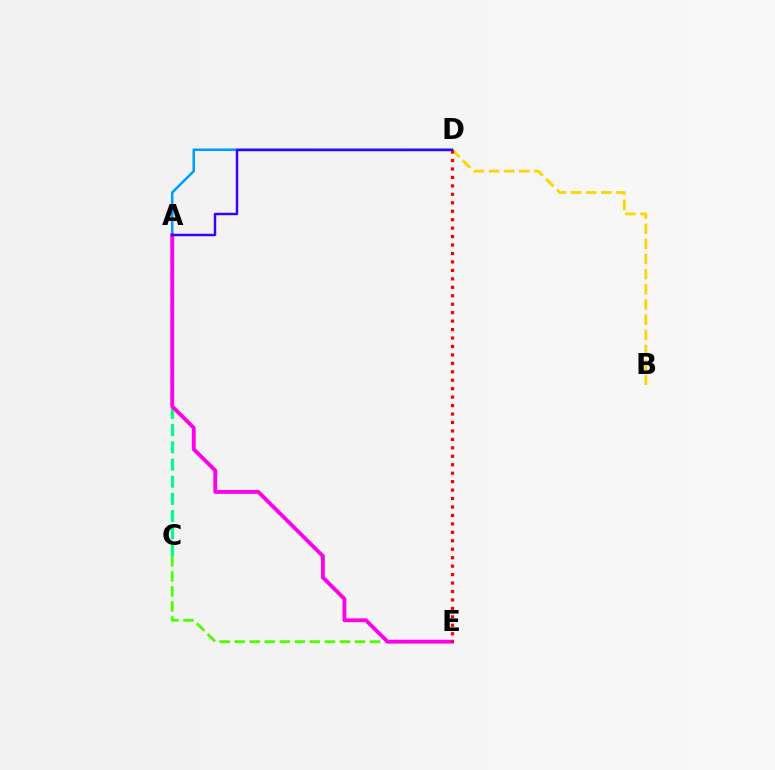{('C', 'E'): [{'color': '#4fff00', 'line_style': 'dashed', 'thickness': 2.04}], ('A', 'C'): [{'color': '#00ff86', 'line_style': 'dashed', 'thickness': 2.34}], ('A', 'D'): [{'color': '#009eff', 'line_style': 'solid', 'thickness': 1.84}, {'color': '#3700ff', 'line_style': 'solid', 'thickness': 1.77}], ('A', 'E'): [{'color': '#ff00ed', 'line_style': 'solid', 'thickness': 2.77}], ('B', 'D'): [{'color': '#ffd500', 'line_style': 'dashed', 'thickness': 2.06}], ('D', 'E'): [{'color': '#ff0000', 'line_style': 'dotted', 'thickness': 2.3}]}